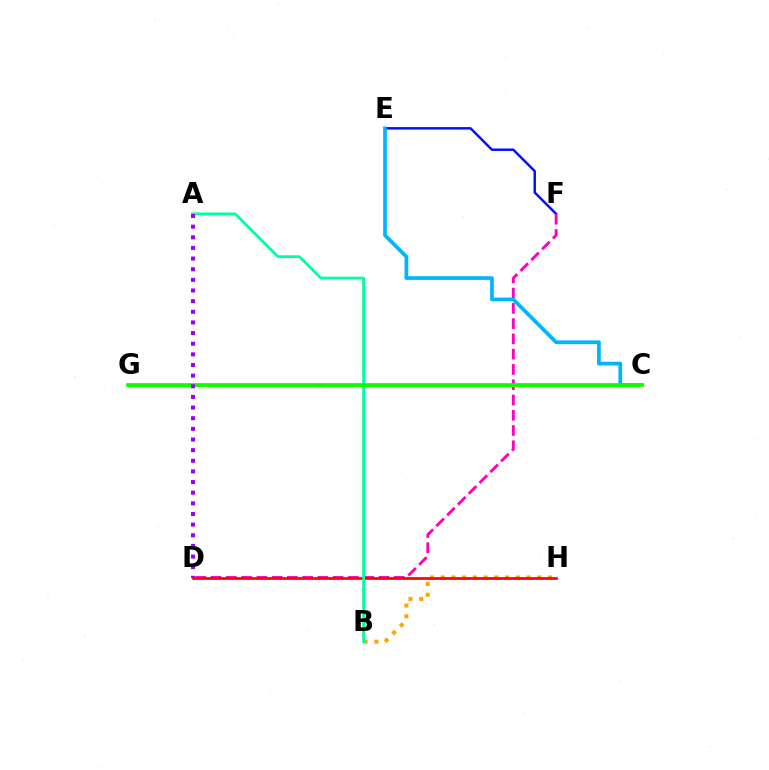{('E', 'F'): [{'color': '#0010ff', 'line_style': 'solid', 'thickness': 1.78}], ('B', 'H'): [{'color': '#ffa500', 'line_style': 'dotted', 'thickness': 2.91}], ('D', 'F'): [{'color': '#ff00bd', 'line_style': 'dashed', 'thickness': 2.07}], ('D', 'H'): [{'color': '#ff0000', 'line_style': 'solid', 'thickness': 1.94}], ('C', 'E'): [{'color': '#00b5ff', 'line_style': 'solid', 'thickness': 2.68}], ('C', 'G'): [{'color': '#b3ff00', 'line_style': 'solid', 'thickness': 2.28}, {'color': '#08ff00', 'line_style': 'solid', 'thickness': 2.66}], ('A', 'B'): [{'color': '#00ff9d', 'line_style': 'solid', 'thickness': 2.01}], ('A', 'D'): [{'color': '#9b00ff', 'line_style': 'dotted', 'thickness': 2.89}]}